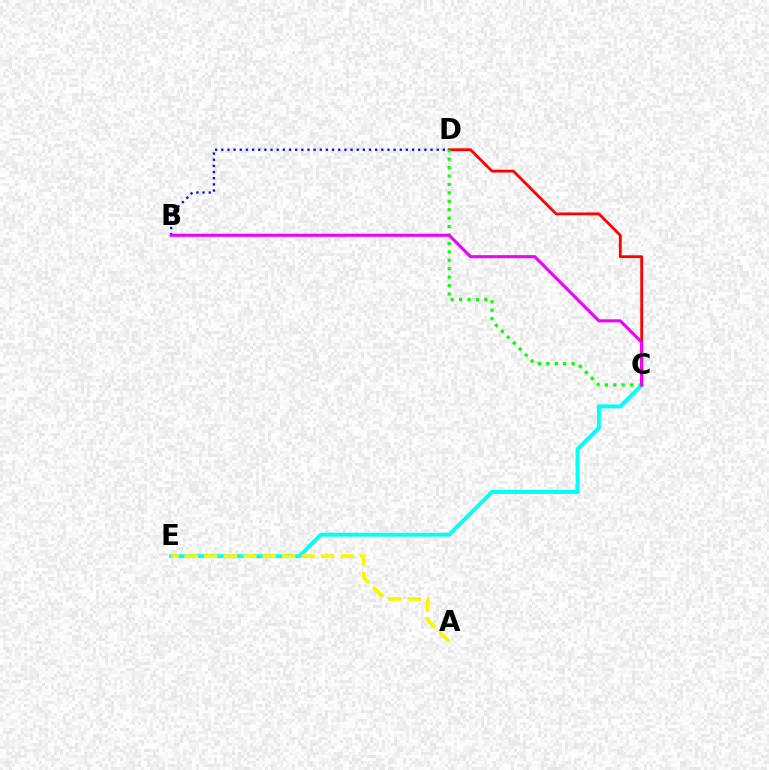{('B', 'D'): [{'color': '#0010ff', 'line_style': 'dotted', 'thickness': 1.67}], ('C', 'D'): [{'color': '#ff0000', 'line_style': 'solid', 'thickness': 2.01}, {'color': '#08ff00', 'line_style': 'dotted', 'thickness': 2.29}], ('C', 'E'): [{'color': '#00fff6', 'line_style': 'solid', 'thickness': 2.78}], ('A', 'E'): [{'color': '#fcf500', 'line_style': 'dashed', 'thickness': 2.65}], ('B', 'C'): [{'color': '#ee00ff', 'line_style': 'solid', 'thickness': 2.2}]}